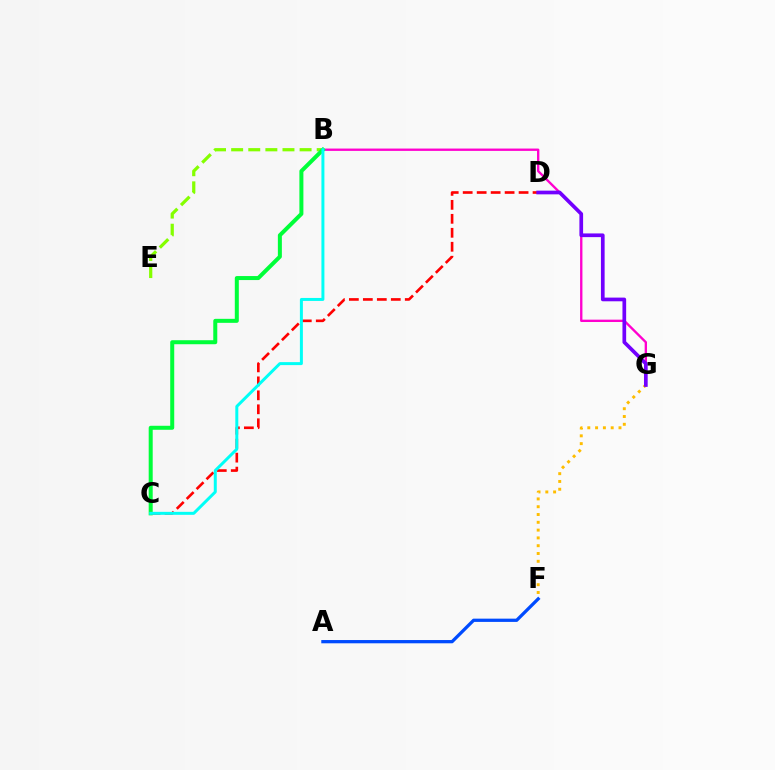{('B', 'G'): [{'color': '#ff00cf', 'line_style': 'solid', 'thickness': 1.69}], ('C', 'D'): [{'color': '#ff0000', 'line_style': 'dashed', 'thickness': 1.9}], ('B', 'E'): [{'color': '#84ff00', 'line_style': 'dashed', 'thickness': 2.32}], ('F', 'G'): [{'color': '#ffbd00', 'line_style': 'dotted', 'thickness': 2.12}], ('A', 'F'): [{'color': '#004bff', 'line_style': 'solid', 'thickness': 2.34}], ('D', 'G'): [{'color': '#7200ff', 'line_style': 'solid', 'thickness': 2.66}], ('B', 'C'): [{'color': '#00ff39', 'line_style': 'solid', 'thickness': 2.88}, {'color': '#00fff6', 'line_style': 'solid', 'thickness': 2.15}]}